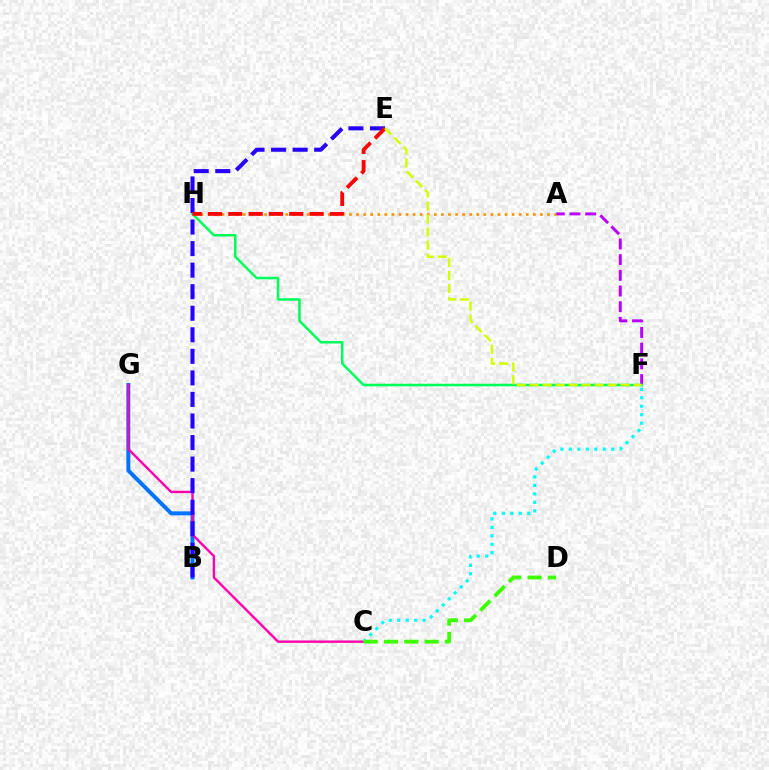{('B', 'G'): [{'color': '#0074ff', 'line_style': 'solid', 'thickness': 2.86}], ('A', 'F'): [{'color': '#b900ff', 'line_style': 'dashed', 'thickness': 2.13}], ('F', 'H'): [{'color': '#00ff5c', 'line_style': 'solid', 'thickness': 1.83}], ('C', 'G'): [{'color': '#ff00ac', 'line_style': 'solid', 'thickness': 1.73}], ('B', 'E'): [{'color': '#2500ff', 'line_style': 'dashed', 'thickness': 2.93}], ('A', 'H'): [{'color': '#ff9400', 'line_style': 'dotted', 'thickness': 1.92}], ('E', 'H'): [{'color': '#ff0000', 'line_style': 'dashed', 'thickness': 2.76}], ('C', 'F'): [{'color': '#00fff6', 'line_style': 'dotted', 'thickness': 2.3}], ('E', 'F'): [{'color': '#d1ff00', 'line_style': 'dashed', 'thickness': 1.76}], ('C', 'D'): [{'color': '#3dff00', 'line_style': 'dashed', 'thickness': 2.76}]}